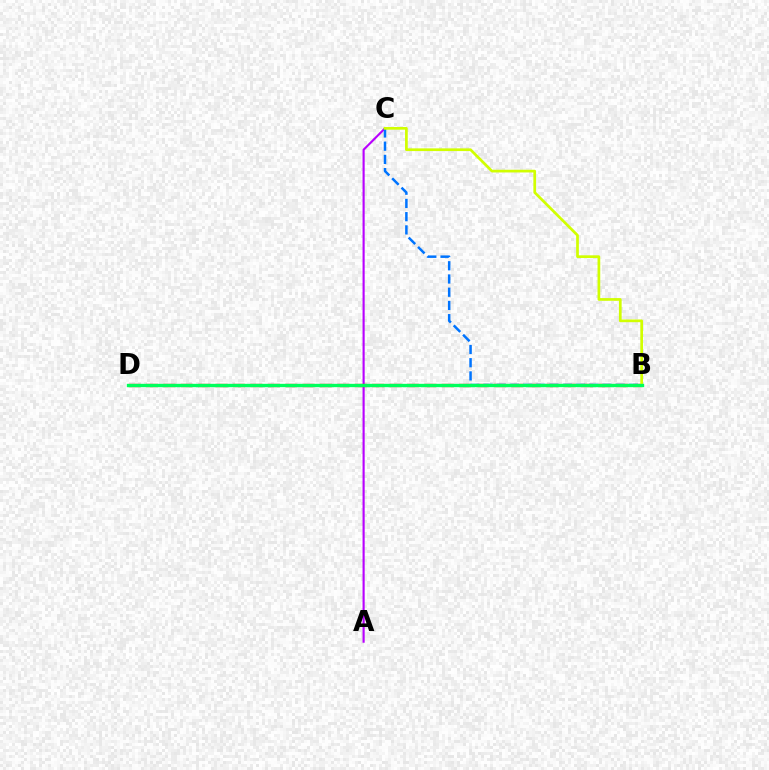{('A', 'C'): [{'color': '#b900ff', 'line_style': 'solid', 'thickness': 1.53}], ('B', 'D'): [{'color': '#ff0000', 'line_style': 'dashed', 'thickness': 2.36}, {'color': '#00ff5c', 'line_style': 'solid', 'thickness': 2.41}], ('B', 'C'): [{'color': '#0074ff', 'line_style': 'dashed', 'thickness': 1.8}, {'color': '#d1ff00', 'line_style': 'solid', 'thickness': 1.95}]}